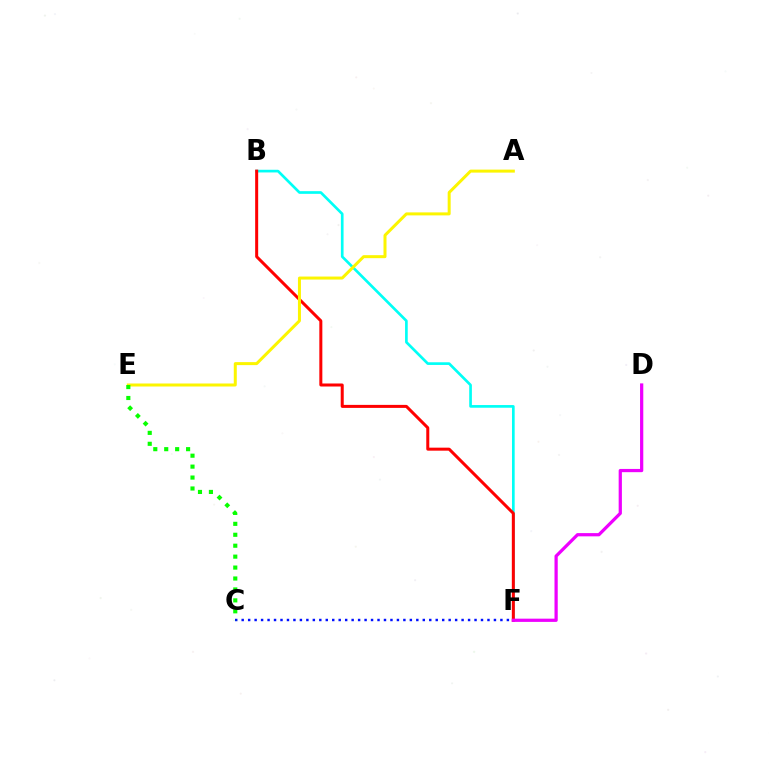{('C', 'F'): [{'color': '#0010ff', 'line_style': 'dotted', 'thickness': 1.76}], ('B', 'F'): [{'color': '#00fff6', 'line_style': 'solid', 'thickness': 1.92}, {'color': '#ff0000', 'line_style': 'solid', 'thickness': 2.17}], ('D', 'F'): [{'color': '#ee00ff', 'line_style': 'solid', 'thickness': 2.33}], ('A', 'E'): [{'color': '#fcf500', 'line_style': 'solid', 'thickness': 2.16}], ('C', 'E'): [{'color': '#08ff00', 'line_style': 'dotted', 'thickness': 2.97}]}